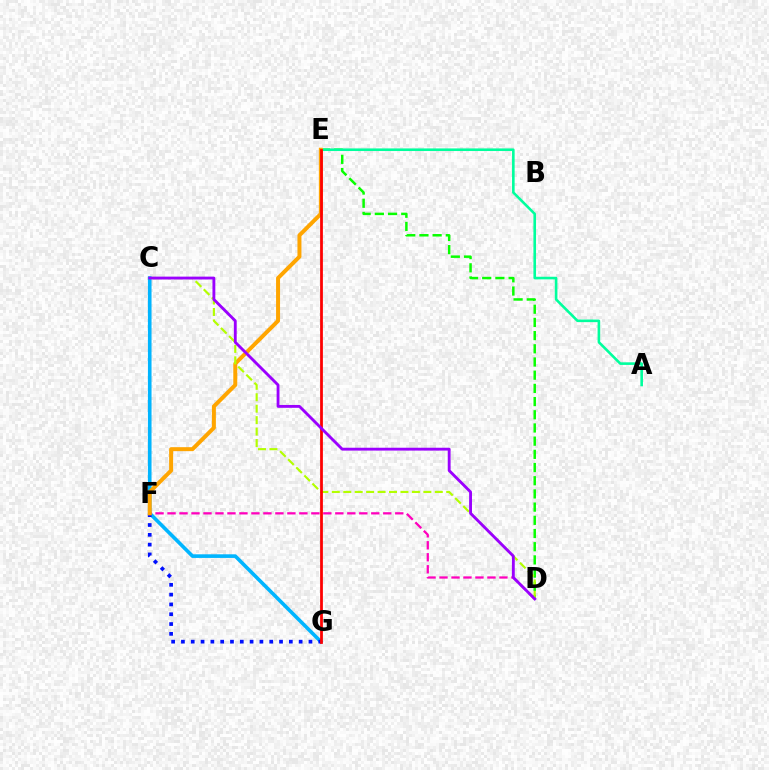{('C', 'G'): [{'color': '#00b5ff', 'line_style': 'solid', 'thickness': 2.61}], ('F', 'G'): [{'color': '#0010ff', 'line_style': 'dotted', 'thickness': 2.67}], ('D', 'E'): [{'color': '#08ff00', 'line_style': 'dashed', 'thickness': 1.79}], ('A', 'E'): [{'color': '#00ff9d', 'line_style': 'solid', 'thickness': 1.88}], ('D', 'F'): [{'color': '#ff00bd', 'line_style': 'dashed', 'thickness': 1.63}], ('E', 'F'): [{'color': '#ffa500', 'line_style': 'solid', 'thickness': 2.87}], ('C', 'D'): [{'color': '#b3ff00', 'line_style': 'dashed', 'thickness': 1.55}, {'color': '#9b00ff', 'line_style': 'solid', 'thickness': 2.06}], ('E', 'G'): [{'color': '#ff0000', 'line_style': 'solid', 'thickness': 2.0}]}